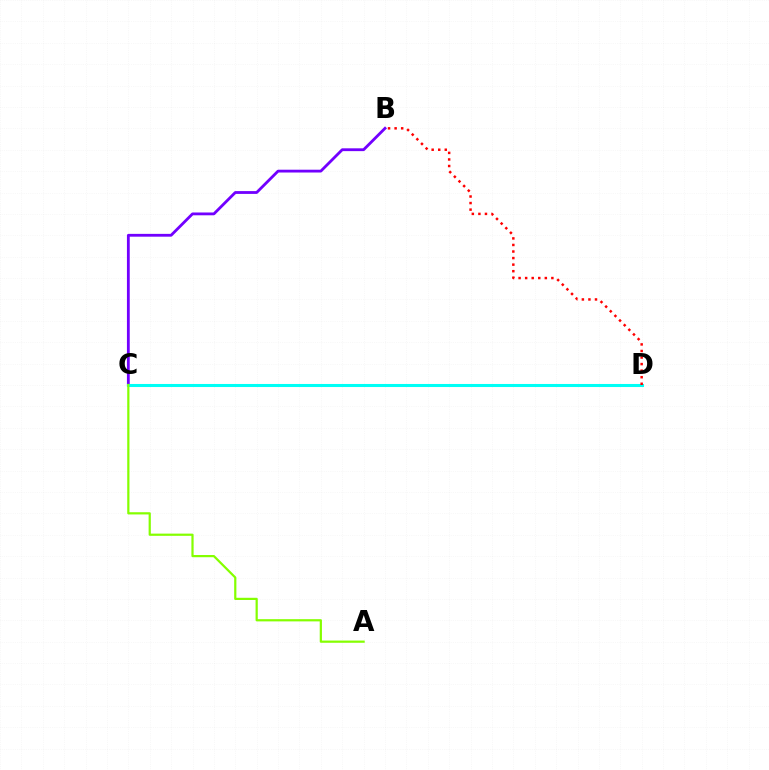{('B', 'C'): [{'color': '#7200ff', 'line_style': 'solid', 'thickness': 2.02}], ('C', 'D'): [{'color': '#00fff6', 'line_style': 'solid', 'thickness': 2.2}], ('A', 'C'): [{'color': '#84ff00', 'line_style': 'solid', 'thickness': 1.59}], ('B', 'D'): [{'color': '#ff0000', 'line_style': 'dotted', 'thickness': 1.78}]}